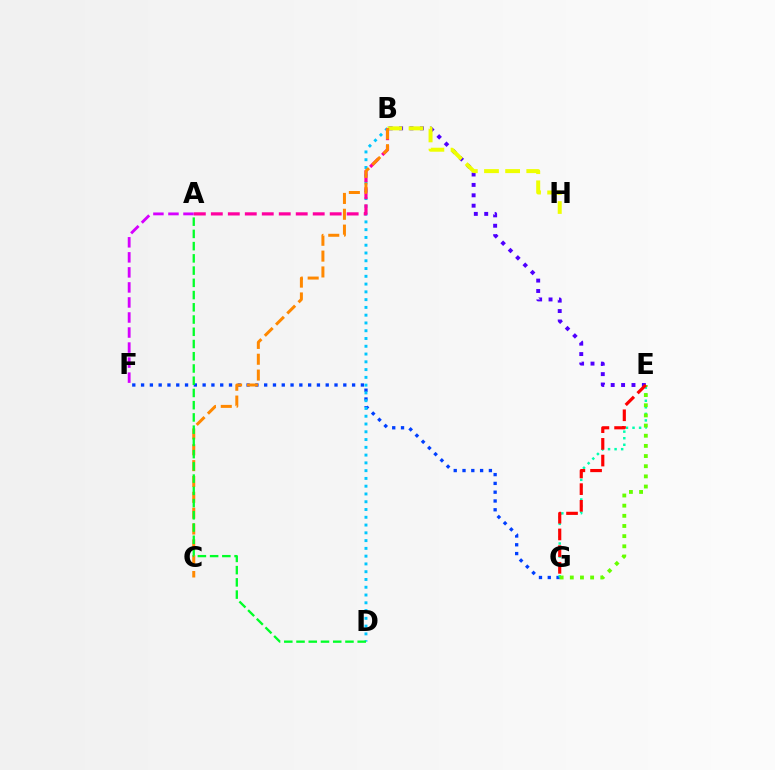{('F', 'G'): [{'color': '#003fff', 'line_style': 'dotted', 'thickness': 2.39}], ('B', 'D'): [{'color': '#00c7ff', 'line_style': 'dotted', 'thickness': 2.11}], ('E', 'G'): [{'color': '#00ffaf', 'line_style': 'dotted', 'thickness': 1.78}, {'color': '#66ff00', 'line_style': 'dotted', 'thickness': 2.76}, {'color': '#ff0000', 'line_style': 'dashed', 'thickness': 2.27}], ('B', 'E'): [{'color': '#4f00ff', 'line_style': 'dotted', 'thickness': 2.82}], ('A', 'F'): [{'color': '#d600ff', 'line_style': 'dashed', 'thickness': 2.04}], ('B', 'H'): [{'color': '#eeff00', 'line_style': 'dashed', 'thickness': 2.87}], ('A', 'B'): [{'color': '#ff00a0', 'line_style': 'dashed', 'thickness': 2.31}], ('B', 'C'): [{'color': '#ff8800', 'line_style': 'dashed', 'thickness': 2.15}], ('A', 'D'): [{'color': '#00ff27', 'line_style': 'dashed', 'thickness': 1.66}]}